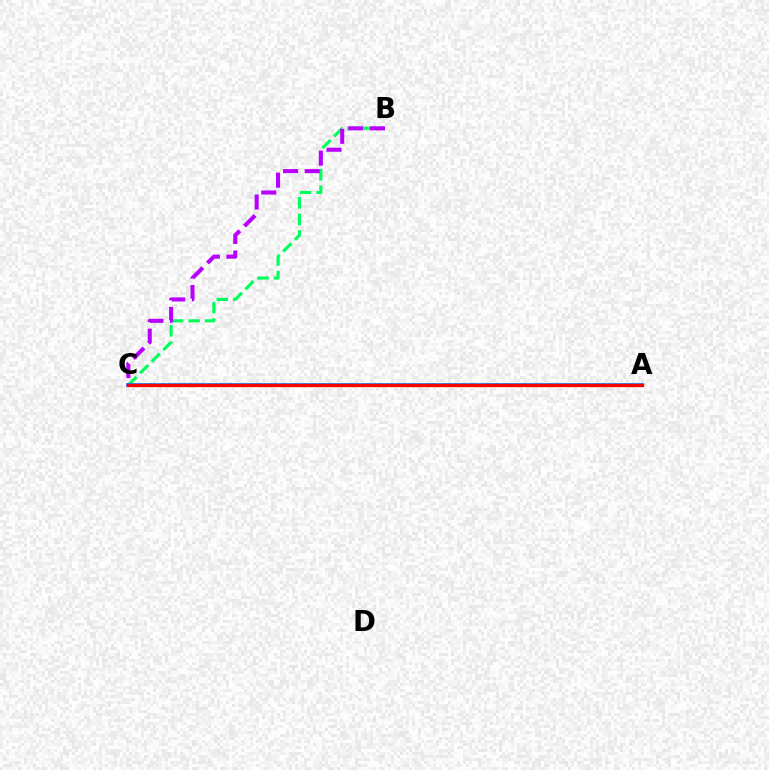{('B', 'C'): [{'color': '#00ff5c', 'line_style': 'dashed', 'thickness': 2.24}, {'color': '#b900ff', 'line_style': 'dashed', 'thickness': 2.94}], ('A', 'C'): [{'color': '#d1ff00', 'line_style': 'dashed', 'thickness': 2.1}, {'color': '#0074ff', 'line_style': 'solid', 'thickness': 2.59}, {'color': '#ff0000', 'line_style': 'solid', 'thickness': 2.39}]}